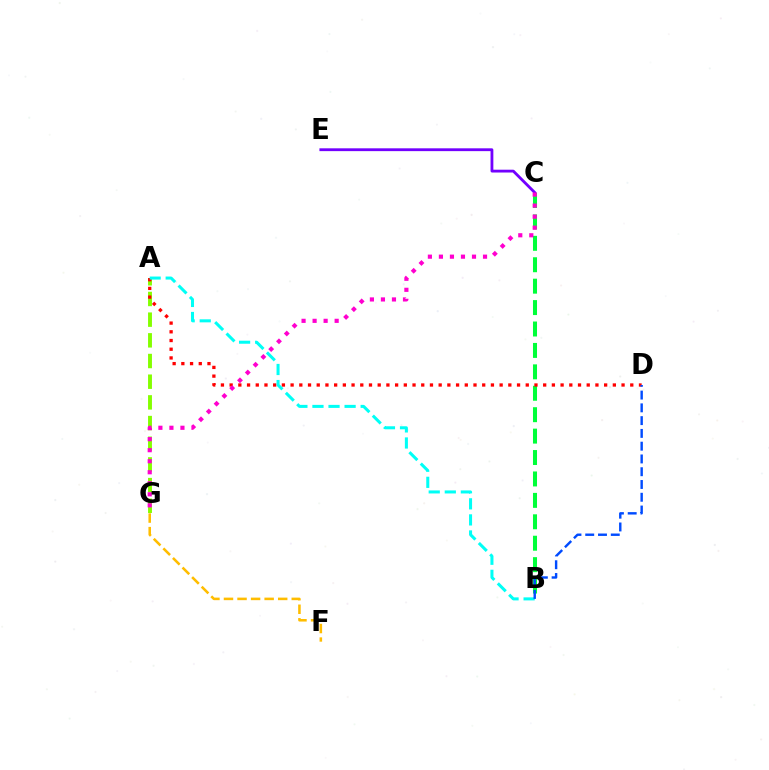{('B', 'C'): [{'color': '#00ff39', 'line_style': 'dashed', 'thickness': 2.91}], ('A', 'G'): [{'color': '#84ff00', 'line_style': 'dashed', 'thickness': 2.81}], ('A', 'D'): [{'color': '#ff0000', 'line_style': 'dotted', 'thickness': 2.37}], ('C', 'E'): [{'color': '#7200ff', 'line_style': 'solid', 'thickness': 2.03}], ('A', 'B'): [{'color': '#00fff6', 'line_style': 'dashed', 'thickness': 2.18}], ('C', 'G'): [{'color': '#ff00cf', 'line_style': 'dotted', 'thickness': 3.0}], ('F', 'G'): [{'color': '#ffbd00', 'line_style': 'dashed', 'thickness': 1.84}], ('B', 'D'): [{'color': '#004bff', 'line_style': 'dashed', 'thickness': 1.74}]}